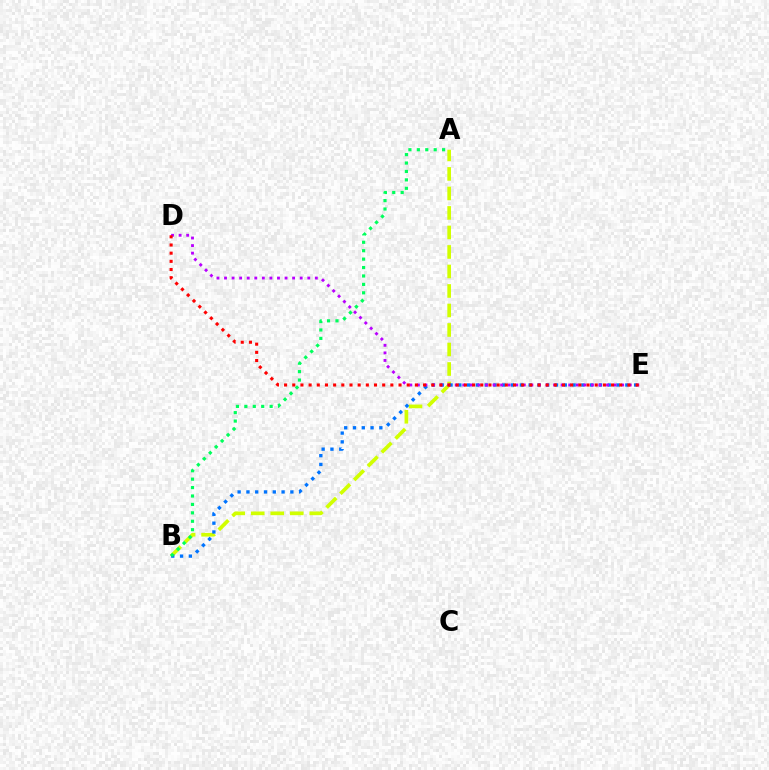{('A', 'B'): [{'color': '#d1ff00', 'line_style': 'dashed', 'thickness': 2.65}, {'color': '#00ff5c', 'line_style': 'dotted', 'thickness': 2.29}], ('B', 'E'): [{'color': '#0074ff', 'line_style': 'dotted', 'thickness': 2.39}], ('D', 'E'): [{'color': '#b900ff', 'line_style': 'dotted', 'thickness': 2.06}, {'color': '#ff0000', 'line_style': 'dotted', 'thickness': 2.22}]}